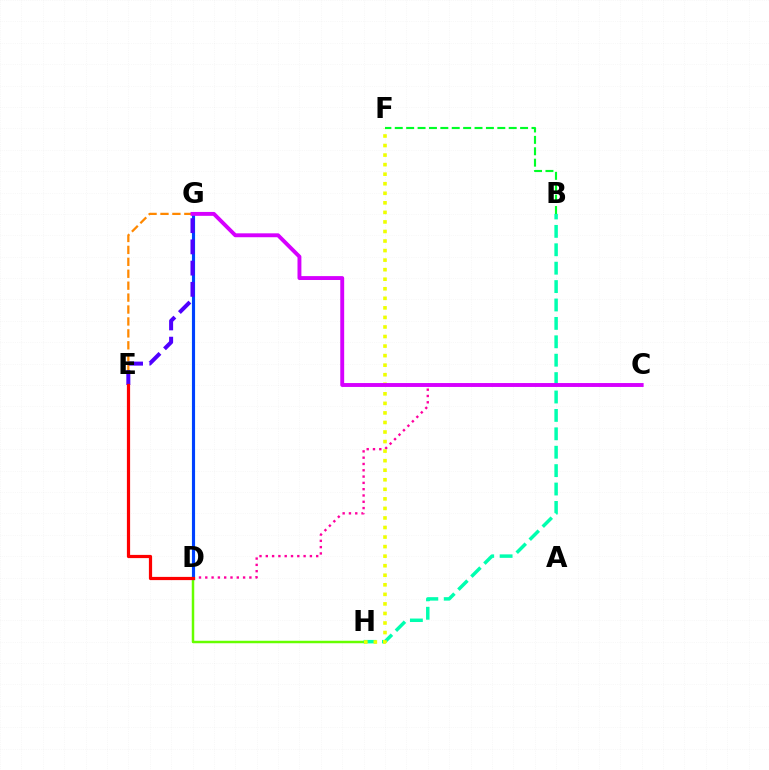{('C', 'D'): [{'color': '#ff00a0', 'line_style': 'dotted', 'thickness': 1.71}], ('D', 'H'): [{'color': '#66ff00', 'line_style': 'solid', 'thickness': 1.79}], ('E', 'G'): [{'color': '#ff8800', 'line_style': 'dashed', 'thickness': 1.62}, {'color': '#4f00ff', 'line_style': 'dashed', 'thickness': 2.88}], ('B', 'H'): [{'color': '#00ffaf', 'line_style': 'dashed', 'thickness': 2.5}], ('D', 'G'): [{'color': '#00c7ff', 'line_style': 'solid', 'thickness': 2.32}, {'color': '#003fff', 'line_style': 'solid', 'thickness': 2.13}], ('F', 'H'): [{'color': '#eeff00', 'line_style': 'dotted', 'thickness': 2.59}], ('B', 'F'): [{'color': '#00ff27', 'line_style': 'dashed', 'thickness': 1.55}], ('C', 'G'): [{'color': '#d600ff', 'line_style': 'solid', 'thickness': 2.81}], ('D', 'E'): [{'color': '#ff0000', 'line_style': 'solid', 'thickness': 2.31}]}